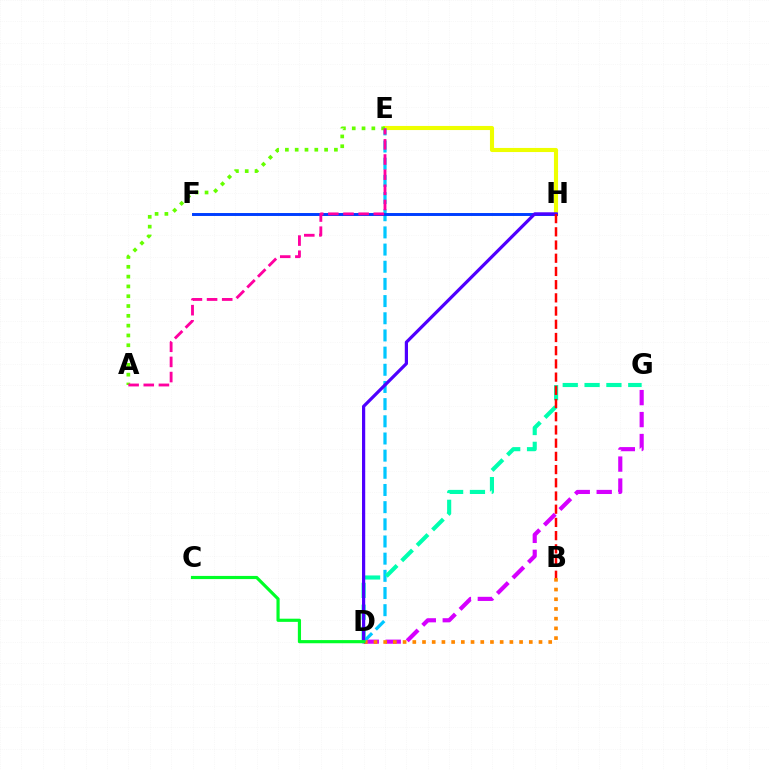{('E', 'H'): [{'color': '#eeff00', 'line_style': 'solid', 'thickness': 2.95}], ('D', 'G'): [{'color': '#d600ff', 'line_style': 'dashed', 'thickness': 2.98}, {'color': '#00ffaf', 'line_style': 'dashed', 'thickness': 2.97}], ('D', 'E'): [{'color': '#00c7ff', 'line_style': 'dashed', 'thickness': 2.33}], ('F', 'H'): [{'color': '#003fff', 'line_style': 'solid', 'thickness': 2.12}], ('B', 'D'): [{'color': '#ff8800', 'line_style': 'dotted', 'thickness': 2.64}], ('D', 'H'): [{'color': '#4f00ff', 'line_style': 'solid', 'thickness': 2.31}], ('A', 'E'): [{'color': '#66ff00', 'line_style': 'dotted', 'thickness': 2.66}, {'color': '#ff00a0', 'line_style': 'dashed', 'thickness': 2.06}], ('C', 'D'): [{'color': '#00ff27', 'line_style': 'solid', 'thickness': 2.28}], ('B', 'H'): [{'color': '#ff0000', 'line_style': 'dashed', 'thickness': 1.79}]}